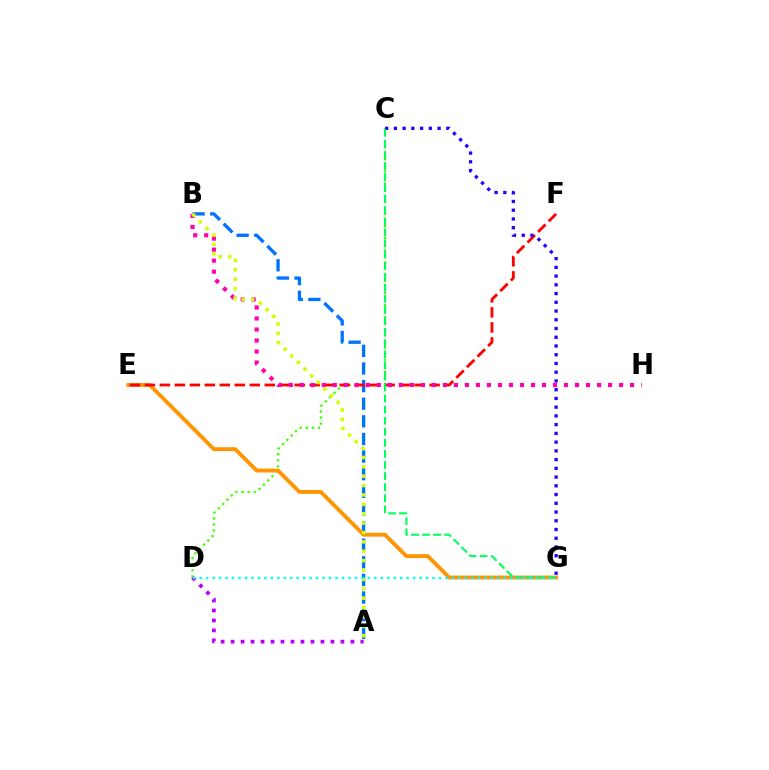{('C', 'D'): [{'color': '#3dff00', 'line_style': 'dotted', 'thickness': 1.65}], ('A', 'B'): [{'color': '#0074ff', 'line_style': 'dashed', 'thickness': 2.39}, {'color': '#d1ff00', 'line_style': 'dotted', 'thickness': 2.55}], ('E', 'G'): [{'color': '#ff9400', 'line_style': 'solid', 'thickness': 2.77}], ('E', 'F'): [{'color': '#ff0000', 'line_style': 'dashed', 'thickness': 2.04}], ('C', 'G'): [{'color': '#2500ff', 'line_style': 'dotted', 'thickness': 2.37}, {'color': '#00ff5c', 'line_style': 'dashed', 'thickness': 1.5}], ('B', 'H'): [{'color': '#ff00ac', 'line_style': 'dotted', 'thickness': 2.99}], ('A', 'D'): [{'color': '#b900ff', 'line_style': 'dotted', 'thickness': 2.71}], ('D', 'G'): [{'color': '#00fff6', 'line_style': 'dotted', 'thickness': 1.76}]}